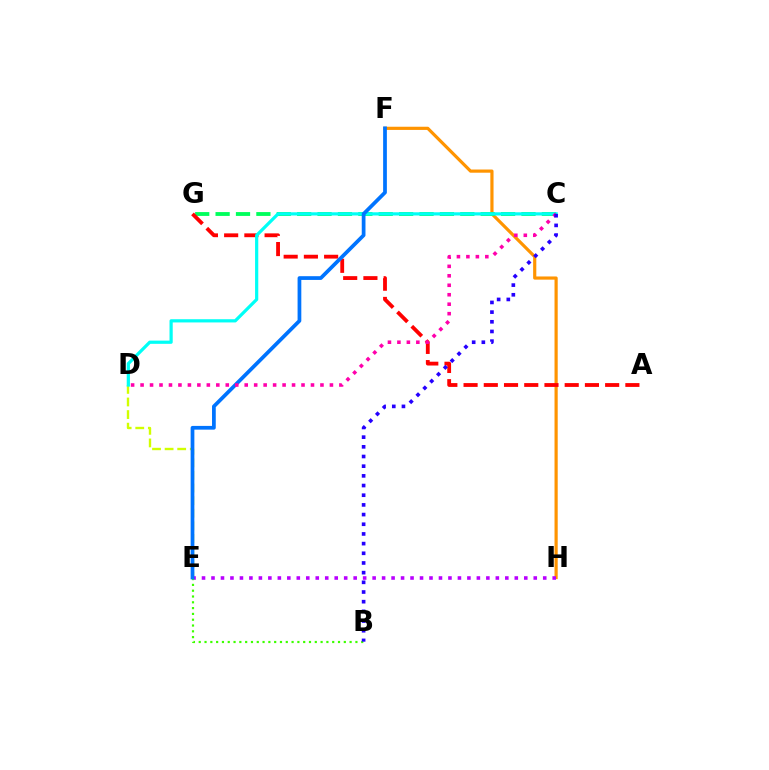{('D', 'E'): [{'color': '#d1ff00', 'line_style': 'dashed', 'thickness': 1.71}], ('F', 'H'): [{'color': '#ff9400', 'line_style': 'solid', 'thickness': 2.29}], ('E', 'H'): [{'color': '#b900ff', 'line_style': 'dotted', 'thickness': 2.58}], ('B', 'E'): [{'color': '#3dff00', 'line_style': 'dotted', 'thickness': 1.58}], ('C', 'G'): [{'color': '#00ff5c', 'line_style': 'dashed', 'thickness': 2.77}], ('A', 'G'): [{'color': '#ff0000', 'line_style': 'dashed', 'thickness': 2.75}], ('C', 'D'): [{'color': '#00fff6', 'line_style': 'solid', 'thickness': 2.32}, {'color': '#ff00ac', 'line_style': 'dotted', 'thickness': 2.57}], ('E', 'F'): [{'color': '#0074ff', 'line_style': 'solid', 'thickness': 2.69}], ('B', 'C'): [{'color': '#2500ff', 'line_style': 'dotted', 'thickness': 2.63}]}